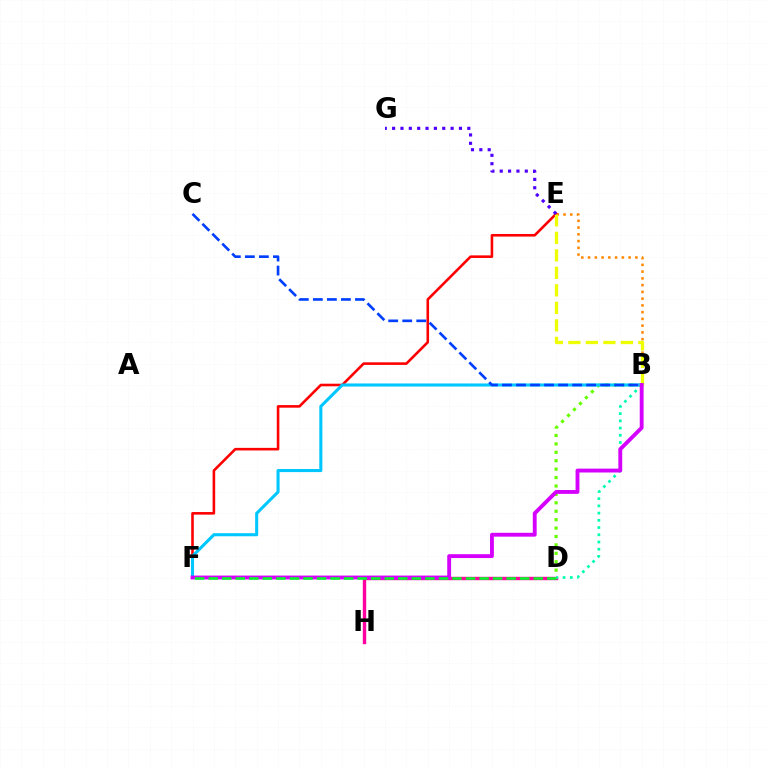{('D', 'H'): [{'color': '#ff00a0', 'line_style': 'solid', 'thickness': 2.44}], ('B', 'E'): [{'color': '#ff8800', 'line_style': 'dotted', 'thickness': 1.84}, {'color': '#eeff00', 'line_style': 'dashed', 'thickness': 2.38}], ('B', 'D'): [{'color': '#66ff00', 'line_style': 'dotted', 'thickness': 2.29}, {'color': '#00ffaf', 'line_style': 'dotted', 'thickness': 1.96}], ('E', 'F'): [{'color': '#ff0000', 'line_style': 'solid', 'thickness': 1.87}], ('B', 'F'): [{'color': '#00c7ff', 'line_style': 'solid', 'thickness': 2.22}, {'color': '#d600ff', 'line_style': 'solid', 'thickness': 2.78}], ('E', 'G'): [{'color': '#4f00ff', 'line_style': 'dotted', 'thickness': 2.27}], ('B', 'C'): [{'color': '#003fff', 'line_style': 'dashed', 'thickness': 1.91}], ('D', 'F'): [{'color': '#00ff27', 'line_style': 'dashed', 'thickness': 1.84}]}